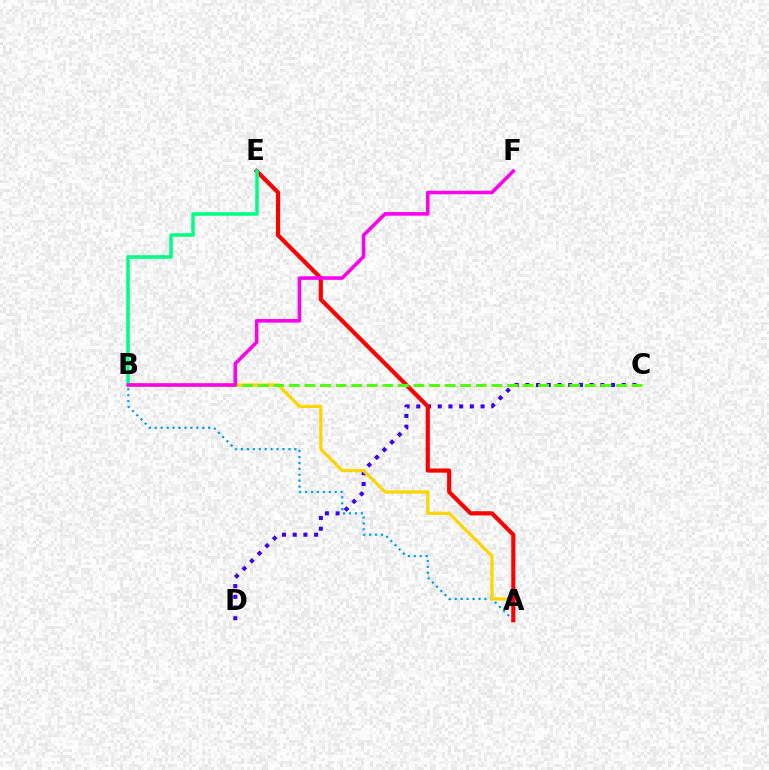{('C', 'D'): [{'color': '#3700ff', 'line_style': 'dotted', 'thickness': 2.91}], ('A', 'B'): [{'color': '#009eff', 'line_style': 'dotted', 'thickness': 1.61}, {'color': '#ffd500', 'line_style': 'solid', 'thickness': 2.34}], ('A', 'E'): [{'color': '#ff0000', 'line_style': 'solid', 'thickness': 3.0}], ('B', 'E'): [{'color': '#00ff86', 'line_style': 'solid', 'thickness': 2.56}], ('B', 'C'): [{'color': '#4fff00', 'line_style': 'dashed', 'thickness': 2.12}], ('B', 'F'): [{'color': '#ff00ed', 'line_style': 'solid', 'thickness': 2.56}]}